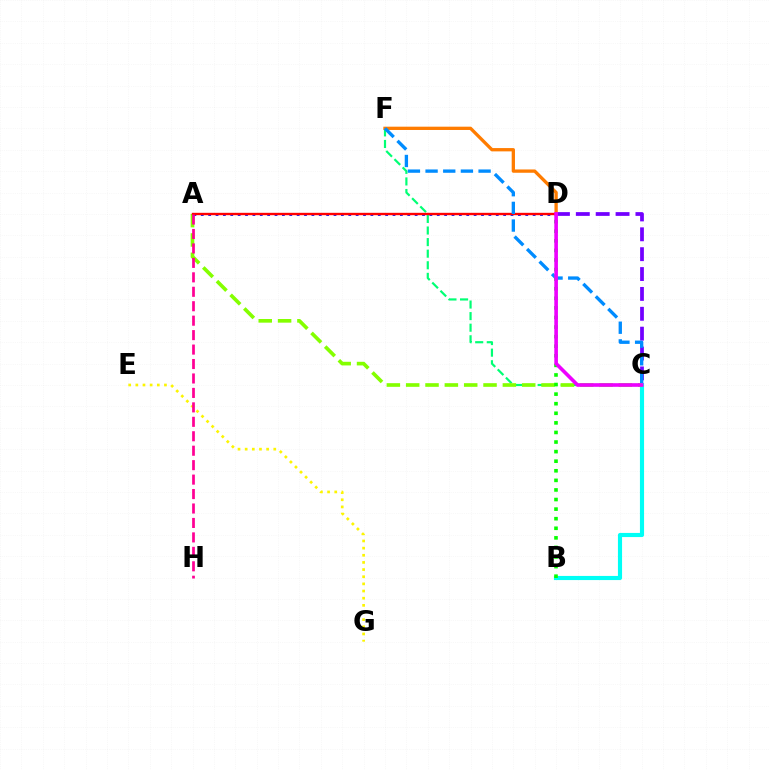{('E', 'G'): [{'color': '#fcf500', 'line_style': 'dotted', 'thickness': 1.94}], ('C', 'D'): [{'color': '#7200ff', 'line_style': 'dashed', 'thickness': 2.7}, {'color': '#ee00ff', 'line_style': 'solid', 'thickness': 2.61}], ('C', 'F'): [{'color': '#00ff74', 'line_style': 'dashed', 'thickness': 1.57}, {'color': '#008cff', 'line_style': 'dashed', 'thickness': 2.4}], ('D', 'F'): [{'color': '#ff7c00', 'line_style': 'solid', 'thickness': 2.37}], ('B', 'C'): [{'color': '#00fff6', 'line_style': 'solid', 'thickness': 2.97}], ('A', 'C'): [{'color': '#84ff00', 'line_style': 'dashed', 'thickness': 2.63}], ('A', 'D'): [{'color': '#0010ff', 'line_style': 'dotted', 'thickness': 2.0}, {'color': '#ff0000', 'line_style': 'solid', 'thickness': 1.71}], ('A', 'H'): [{'color': '#ff0094', 'line_style': 'dashed', 'thickness': 1.96}], ('B', 'D'): [{'color': '#08ff00', 'line_style': 'dotted', 'thickness': 2.6}]}